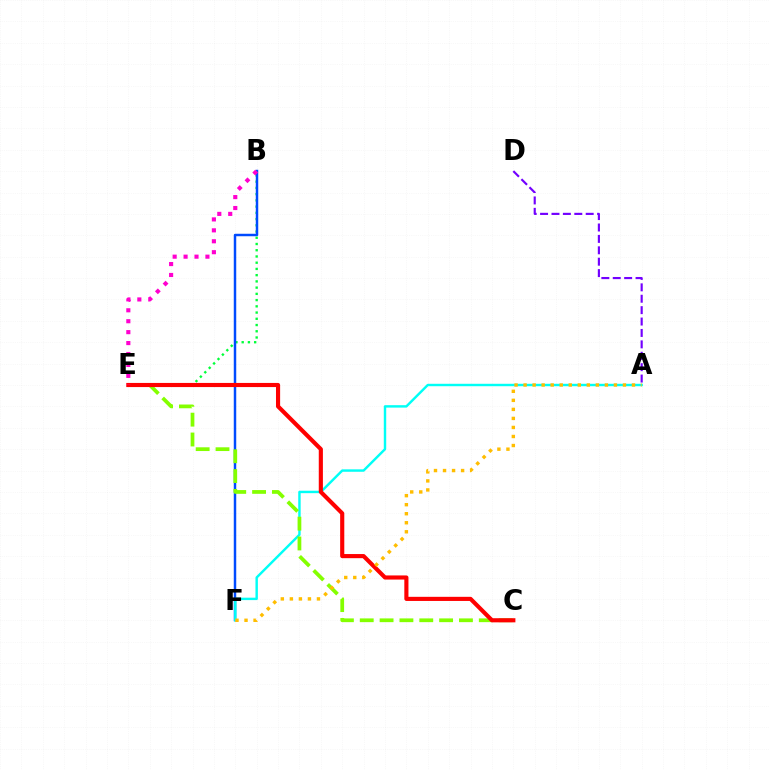{('B', 'E'): [{'color': '#00ff39', 'line_style': 'dotted', 'thickness': 1.69}, {'color': '#ff00cf', 'line_style': 'dotted', 'thickness': 2.97}], ('A', 'D'): [{'color': '#7200ff', 'line_style': 'dashed', 'thickness': 1.55}], ('B', 'F'): [{'color': '#004bff', 'line_style': 'solid', 'thickness': 1.78}], ('A', 'F'): [{'color': '#00fff6', 'line_style': 'solid', 'thickness': 1.75}, {'color': '#ffbd00', 'line_style': 'dotted', 'thickness': 2.45}], ('C', 'E'): [{'color': '#84ff00', 'line_style': 'dashed', 'thickness': 2.7}, {'color': '#ff0000', 'line_style': 'solid', 'thickness': 2.97}]}